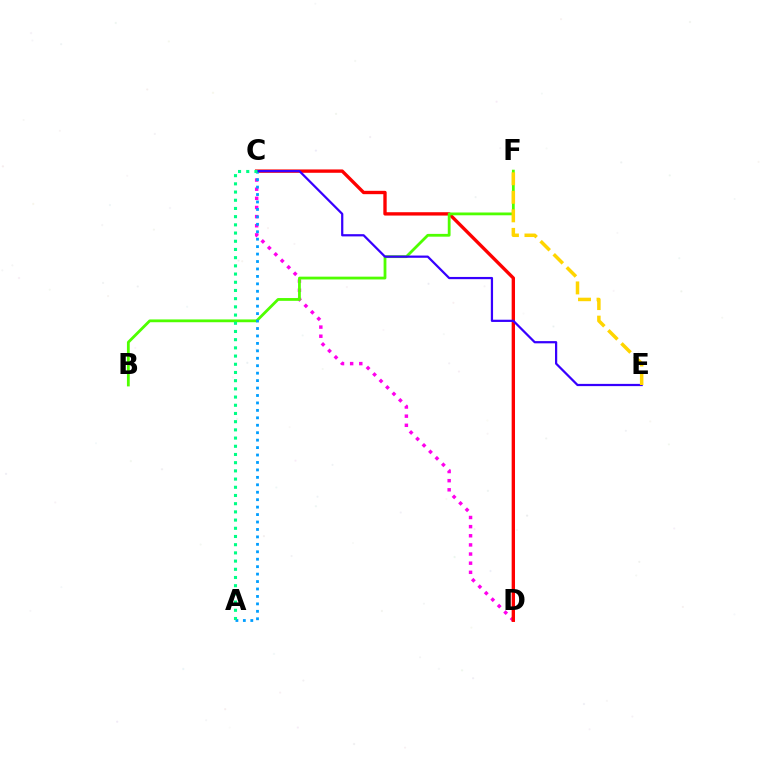{('C', 'D'): [{'color': '#ff00ed', 'line_style': 'dotted', 'thickness': 2.48}, {'color': '#ff0000', 'line_style': 'solid', 'thickness': 2.41}], ('B', 'F'): [{'color': '#4fff00', 'line_style': 'solid', 'thickness': 2.01}], ('A', 'C'): [{'color': '#009eff', 'line_style': 'dotted', 'thickness': 2.02}, {'color': '#00ff86', 'line_style': 'dotted', 'thickness': 2.23}], ('C', 'E'): [{'color': '#3700ff', 'line_style': 'solid', 'thickness': 1.61}], ('E', 'F'): [{'color': '#ffd500', 'line_style': 'dashed', 'thickness': 2.52}]}